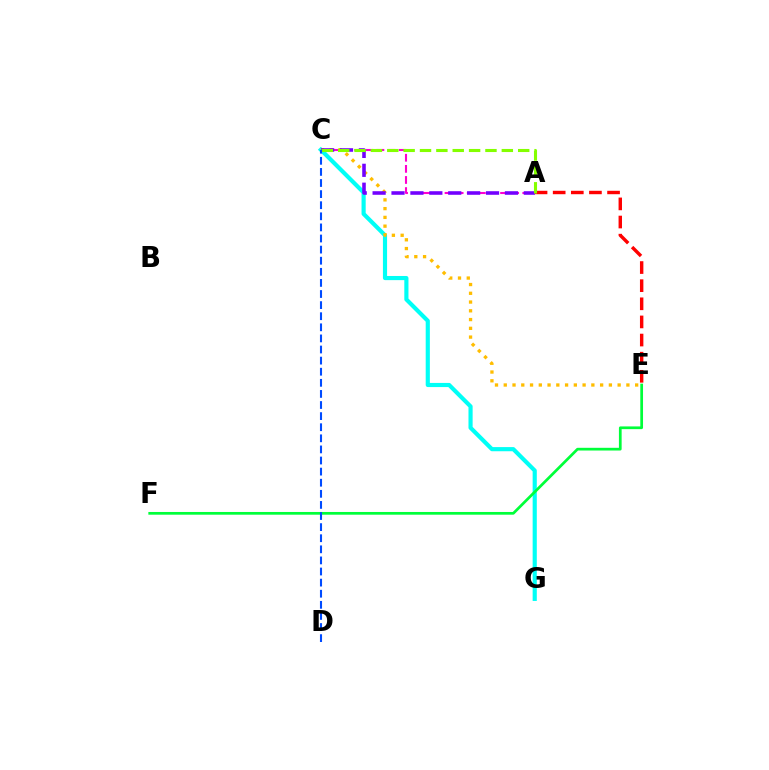{('C', 'G'): [{'color': '#00fff6', 'line_style': 'solid', 'thickness': 2.99}], ('A', 'E'): [{'color': '#ff0000', 'line_style': 'dashed', 'thickness': 2.46}], ('A', 'C'): [{'color': '#ff00cf', 'line_style': 'dashed', 'thickness': 1.51}, {'color': '#7200ff', 'line_style': 'dashed', 'thickness': 2.57}, {'color': '#84ff00', 'line_style': 'dashed', 'thickness': 2.22}], ('C', 'E'): [{'color': '#ffbd00', 'line_style': 'dotted', 'thickness': 2.38}], ('E', 'F'): [{'color': '#00ff39', 'line_style': 'solid', 'thickness': 1.96}], ('C', 'D'): [{'color': '#004bff', 'line_style': 'dashed', 'thickness': 1.51}]}